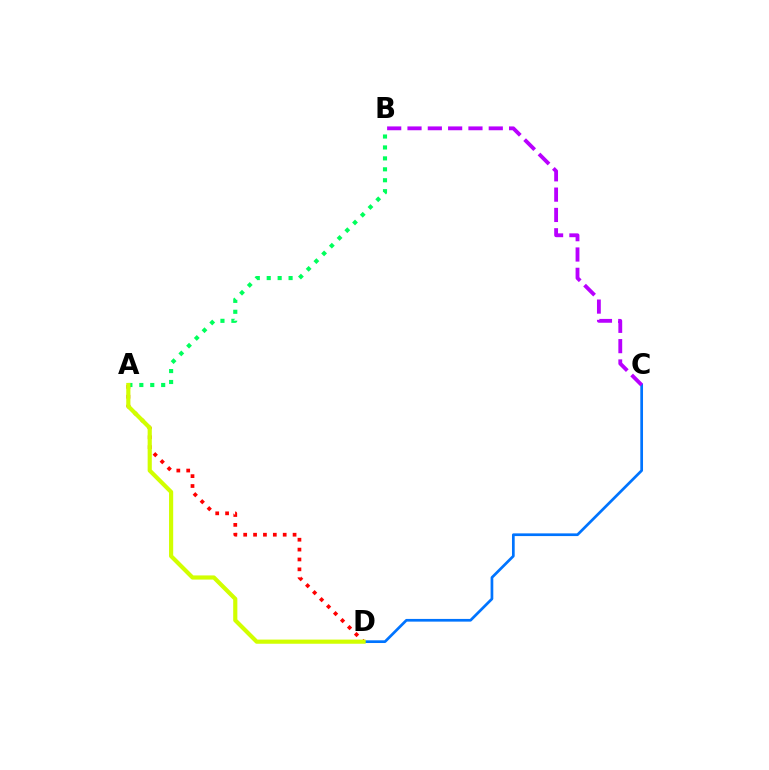{('A', 'D'): [{'color': '#ff0000', 'line_style': 'dotted', 'thickness': 2.68}, {'color': '#d1ff00', 'line_style': 'solid', 'thickness': 2.99}], ('C', 'D'): [{'color': '#0074ff', 'line_style': 'solid', 'thickness': 1.95}], ('A', 'B'): [{'color': '#00ff5c', 'line_style': 'dotted', 'thickness': 2.97}], ('B', 'C'): [{'color': '#b900ff', 'line_style': 'dashed', 'thickness': 2.76}]}